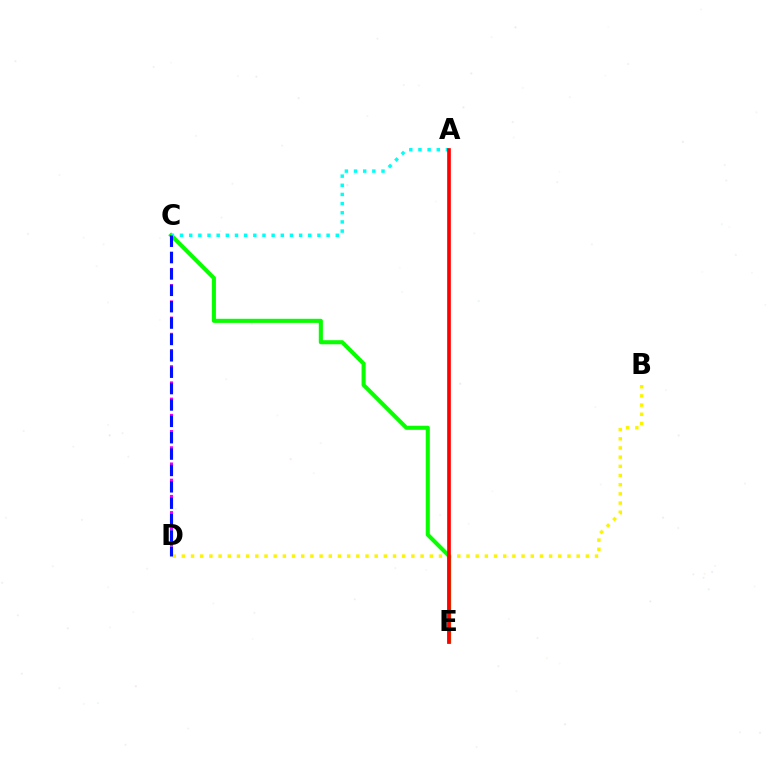{('C', 'D'): [{'color': '#ee00ff', 'line_style': 'dotted', 'thickness': 2.2}, {'color': '#0010ff', 'line_style': 'dashed', 'thickness': 2.22}], ('B', 'D'): [{'color': '#fcf500', 'line_style': 'dotted', 'thickness': 2.49}], ('C', 'E'): [{'color': '#08ff00', 'line_style': 'solid', 'thickness': 2.94}], ('A', 'C'): [{'color': '#00fff6', 'line_style': 'dotted', 'thickness': 2.49}], ('A', 'E'): [{'color': '#ff0000', 'line_style': 'solid', 'thickness': 2.63}]}